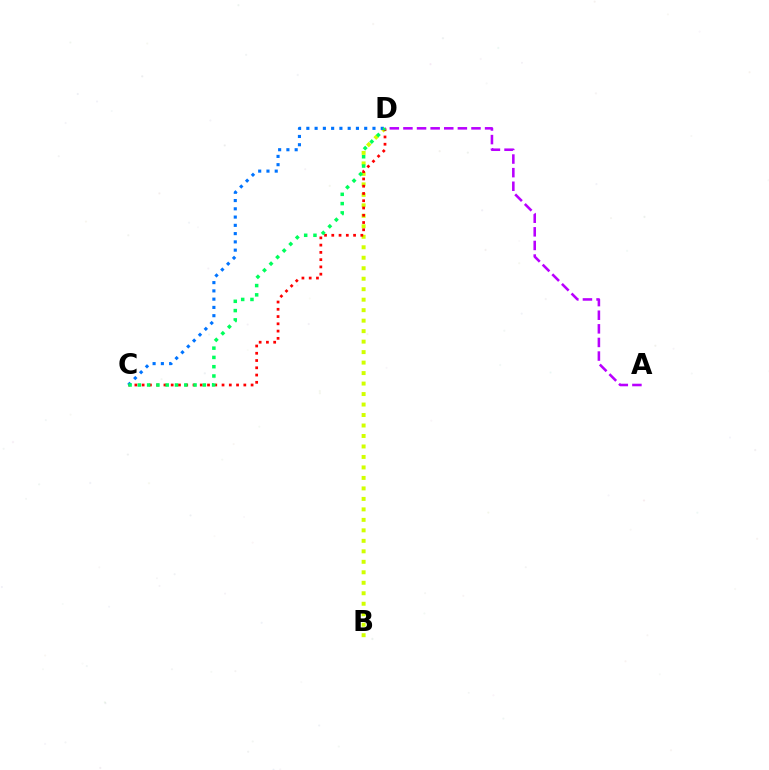{('B', 'D'): [{'color': '#d1ff00', 'line_style': 'dotted', 'thickness': 2.85}], ('C', 'D'): [{'color': '#ff0000', 'line_style': 'dotted', 'thickness': 1.97}, {'color': '#0074ff', 'line_style': 'dotted', 'thickness': 2.25}, {'color': '#00ff5c', 'line_style': 'dotted', 'thickness': 2.52}], ('A', 'D'): [{'color': '#b900ff', 'line_style': 'dashed', 'thickness': 1.85}]}